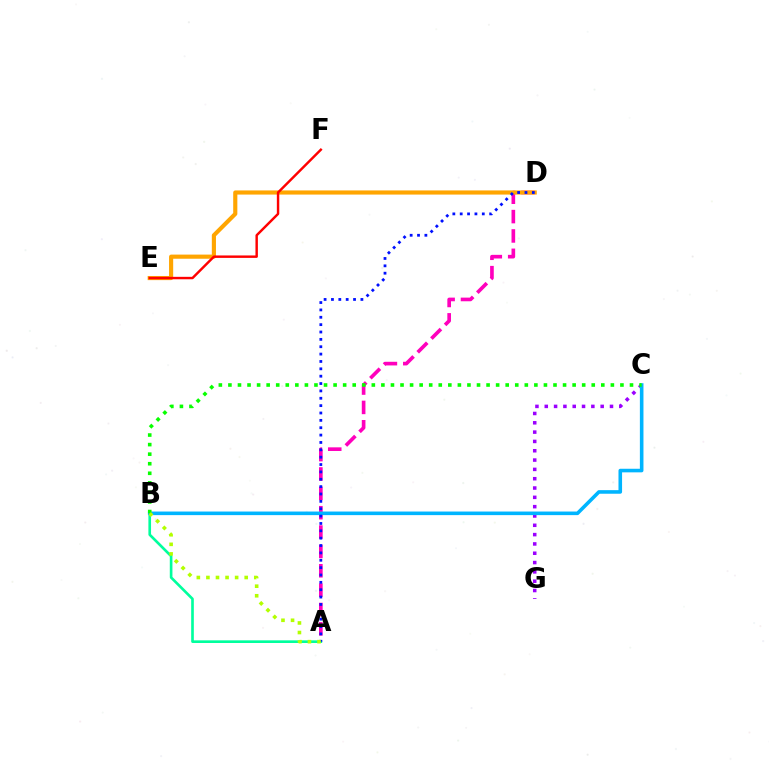{('A', 'D'): [{'color': '#ff00bd', 'line_style': 'dashed', 'thickness': 2.63}, {'color': '#0010ff', 'line_style': 'dotted', 'thickness': 2.0}], ('C', 'G'): [{'color': '#9b00ff', 'line_style': 'dotted', 'thickness': 2.53}], ('A', 'B'): [{'color': '#00ff9d', 'line_style': 'solid', 'thickness': 1.91}, {'color': '#b3ff00', 'line_style': 'dotted', 'thickness': 2.6}], ('D', 'E'): [{'color': '#ffa500', 'line_style': 'solid', 'thickness': 2.98}], ('B', 'C'): [{'color': '#00b5ff', 'line_style': 'solid', 'thickness': 2.58}, {'color': '#08ff00', 'line_style': 'dotted', 'thickness': 2.6}], ('E', 'F'): [{'color': '#ff0000', 'line_style': 'solid', 'thickness': 1.76}]}